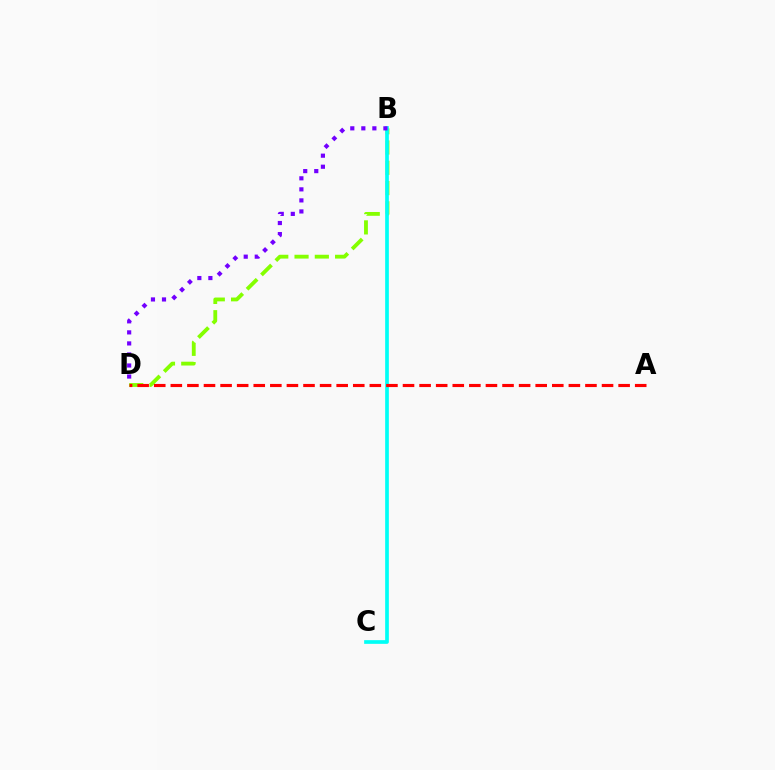{('B', 'D'): [{'color': '#84ff00', 'line_style': 'dashed', 'thickness': 2.76}, {'color': '#7200ff', 'line_style': 'dotted', 'thickness': 3.0}], ('B', 'C'): [{'color': '#00fff6', 'line_style': 'solid', 'thickness': 2.66}], ('A', 'D'): [{'color': '#ff0000', 'line_style': 'dashed', 'thickness': 2.25}]}